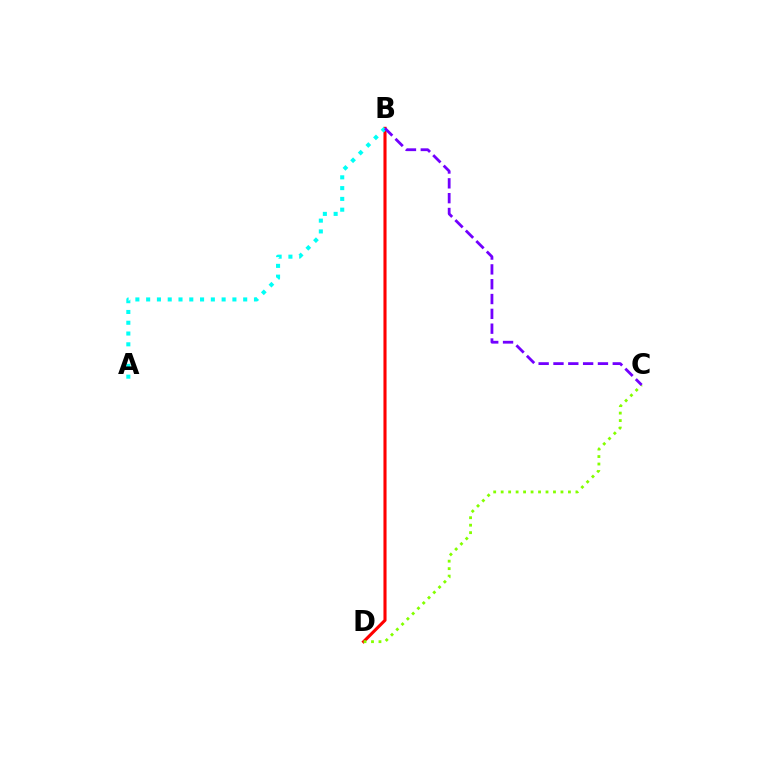{('B', 'D'): [{'color': '#ff0000', 'line_style': 'solid', 'thickness': 2.23}], ('A', 'B'): [{'color': '#00fff6', 'line_style': 'dotted', 'thickness': 2.93}], ('C', 'D'): [{'color': '#84ff00', 'line_style': 'dotted', 'thickness': 2.03}], ('B', 'C'): [{'color': '#7200ff', 'line_style': 'dashed', 'thickness': 2.01}]}